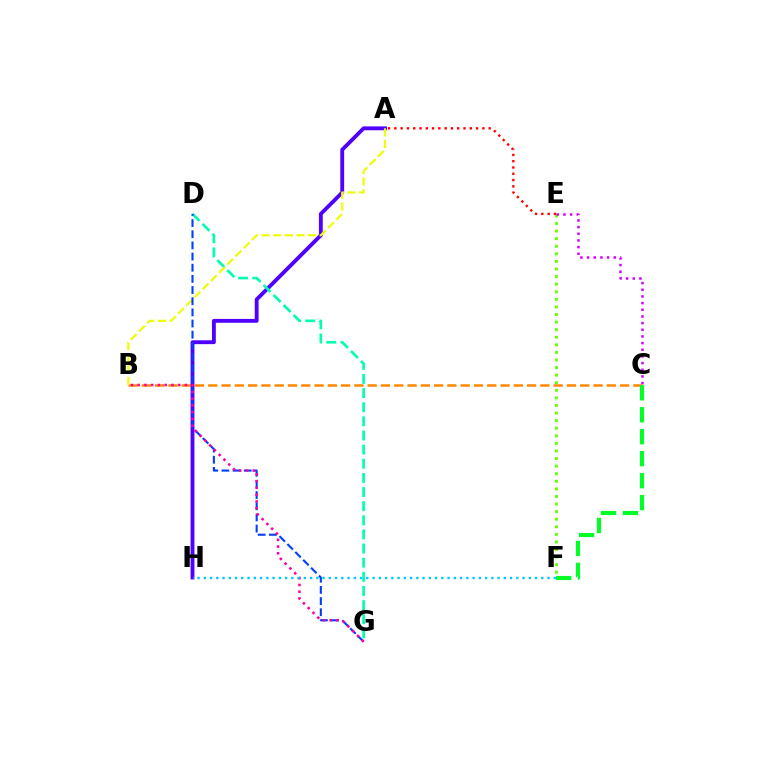{('E', 'F'): [{'color': '#66ff00', 'line_style': 'dotted', 'thickness': 2.06}], ('B', 'C'): [{'color': '#ff8800', 'line_style': 'dashed', 'thickness': 1.8}], ('A', 'H'): [{'color': '#4f00ff', 'line_style': 'solid', 'thickness': 2.77}], ('D', 'G'): [{'color': '#00ffaf', 'line_style': 'dashed', 'thickness': 1.92}, {'color': '#003fff', 'line_style': 'dashed', 'thickness': 1.52}], ('C', 'F'): [{'color': '#00ff27', 'line_style': 'dashed', 'thickness': 2.98}], ('A', 'E'): [{'color': '#ff0000', 'line_style': 'dotted', 'thickness': 1.71}], ('A', 'B'): [{'color': '#eeff00', 'line_style': 'dashed', 'thickness': 1.58}], ('B', 'G'): [{'color': '#ff00a0', 'line_style': 'dotted', 'thickness': 1.83}], ('F', 'H'): [{'color': '#00c7ff', 'line_style': 'dotted', 'thickness': 1.7}], ('C', 'E'): [{'color': '#d600ff', 'line_style': 'dotted', 'thickness': 1.81}]}